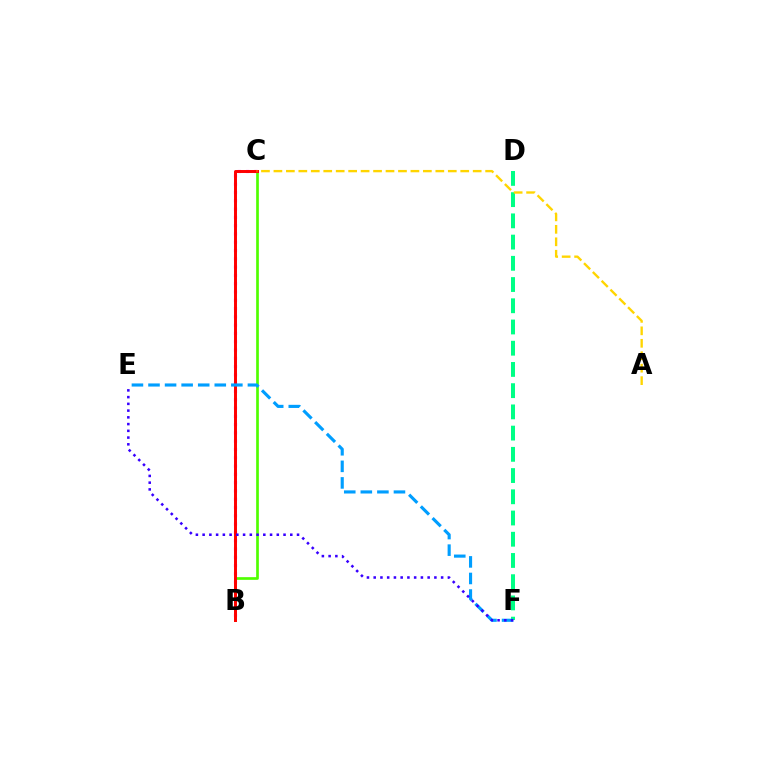{('D', 'F'): [{'color': '#00ff86', 'line_style': 'dashed', 'thickness': 2.88}], ('B', 'C'): [{'color': '#ff00ed', 'line_style': 'dotted', 'thickness': 2.25}, {'color': '#4fff00', 'line_style': 'solid', 'thickness': 1.94}, {'color': '#ff0000', 'line_style': 'solid', 'thickness': 2.13}], ('E', 'F'): [{'color': '#009eff', 'line_style': 'dashed', 'thickness': 2.25}, {'color': '#3700ff', 'line_style': 'dotted', 'thickness': 1.83}], ('A', 'C'): [{'color': '#ffd500', 'line_style': 'dashed', 'thickness': 1.69}]}